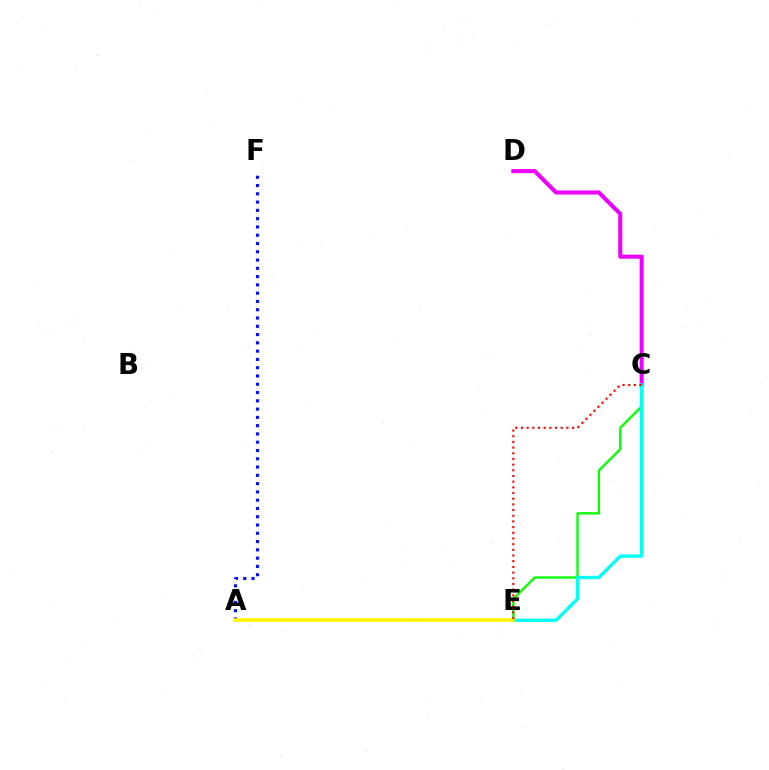{('C', 'E'): [{'color': '#08ff00', 'line_style': 'solid', 'thickness': 1.68}, {'color': '#00fff6', 'line_style': 'solid', 'thickness': 2.39}, {'color': '#ff0000', 'line_style': 'dotted', 'thickness': 1.54}], ('C', 'D'): [{'color': '#ee00ff', 'line_style': 'solid', 'thickness': 2.91}], ('A', 'F'): [{'color': '#0010ff', 'line_style': 'dotted', 'thickness': 2.25}], ('A', 'E'): [{'color': '#fcf500', 'line_style': 'solid', 'thickness': 2.56}]}